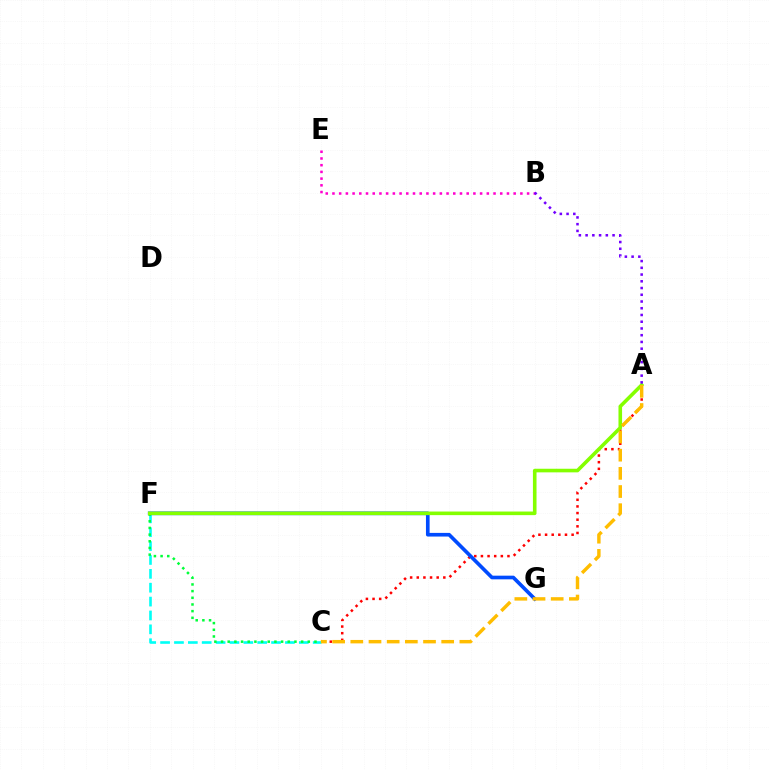{('A', 'C'): [{'color': '#ff0000', 'line_style': 'dotted', 'thickness': 1.8}, {'color': '#ffbd00', 'line_style': 'dashed', 'thickness': 2.47}], ('C', 'F'): [{'color': '#00fff6', 'line_style': 'dashed', 'thickness': 1.88}, {'color': '#00ff39', 'line_style': 'dotted', 'thickness': 1.81}], ('B', 'E'): [{'color': '#ff00cf', 'line_style': 'dotted', 'thickness': 1.82}], ('F', 'G'): [{'color': '#004bff', 'line_style': 'solid', 'thickness': 2.63}], ('A', 'F'): [{'color': '#84ff00', 'line_style': 'solid', 'thickness': 2.59}], ('A', 'B'): [{'color': '#7200ff', 'line_style': 'dotted', 'thickness': 1.83}]}